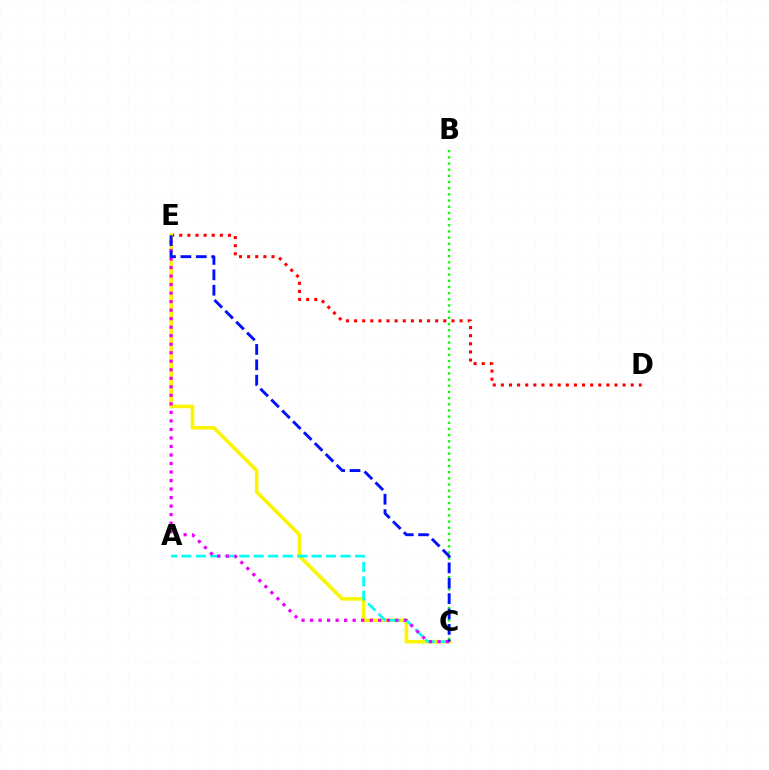{('D', 'E'): [{'color': '#ff0000', 'line_style': 'dotted', 'thickness': 2.2}], ('C', 'E'): [{'color': '#fcf500', 'line_style': 'solid', 'thickness': 2.59}, {'color': '#ee00ff', 'line_style': 'dotted', 'thickness': 2.32}, {'color': '#0010ff', 'line_style': 'dashed', 'thickness': 2.09}], ('B', 'C'): [{'color': '#08ff00', 'line_style': 'dotted', 'thickness': 1.68}], ('A', 'C'): [{'color': '#00fff6', 'line_style': 'dashed', 'thickness': 1.96}]}